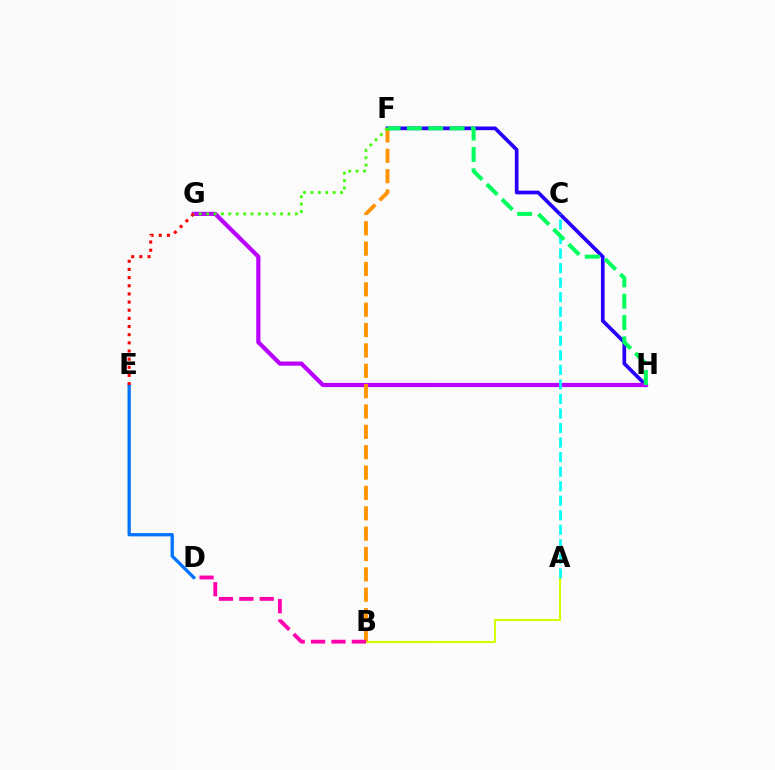{('F', 'H'): [{'color': '#2500ff', 'line_style': 'solid', 'thickness': 2.66}, {'color': '#00ff5c', 'line_style': 'dashed', 'thickness': 2.9}], ('A', 'B'): [{'color': '#d1ff00', 'line_style': 'solid', 'thickness': 1.51}], ('G', 'H'): [{'color': '#b900ff', 'line_style': 'solid', 'thickness': 2.99}], ('B', 'F'): [{'color': '#ff9400', 'line_style': 'dashed', 'thickness': 2.77}], ('D', 'E'): [{'color': '#0074ff', 'line_style': 'solid', 'thickness': 2.37}], ('A', 'C'): [{'color': '#00fff6', 'line_style': 'dashed', 'thickness': 1.97}], ('E', 'G'): [{'color': '#ff0000', 'line_style': 'dotted', 'thickness': 2.22}], ('F', 'G'): [{'color': '#3dff00', 'line_style': 'dotted', 'thickness': 2.01}], ('B', 'D'): [{'color': '#ff00ac', 'line_style': 'dashed', 'thickness': 2.77}]}